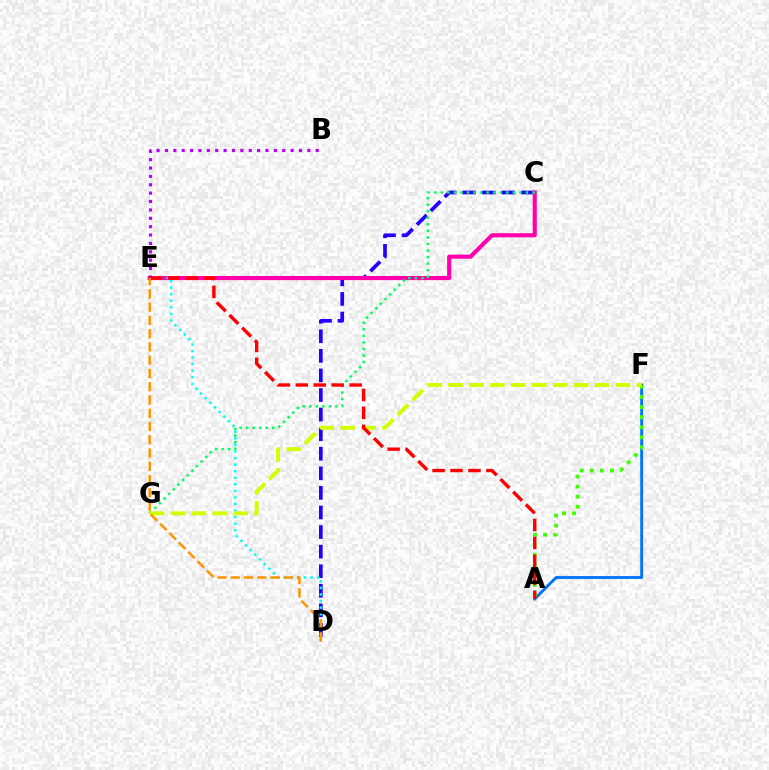{('C', 'D'): [{'color': '#2500ff', 'line_style': 'dashed', 'thickness': 2.66}], ('A', 'F'): [{'color': '#0074ff', 'line_style': 'solid', 'thickness': 2.08}, {'color': '#3dff00', 'line_style': 'dotted', 'thickness': 2.74}], ('C', 'E'): [{'color': '#ff00ac', 'line_style': 'solid', 'thickness': 2.96}], ('D', 'E'): [{'color': '#00fff6', 'line_style': 'dotted', 'thickness': 1.78}, {'color': '#ff9400', 'line_style': 'dashed', 'thickness': 1.8}], ('C', 'G'): [{'color': '#00ff5c', 'line_style': 'dotted', 'thickness': 1.78}], ('F', 'G'): [{'color': '#d1ff00', 'line_style': 'dashed', 'thickness': 2.84}], ('B', 'E'): [{'color': '#b900ff', 'line_style': 'dotted', 'thickness': 2.28}], ('A', 'E'): [{'color': '#ff0000', 'line_style': 'dashed', 'thickness': 2.44}]}